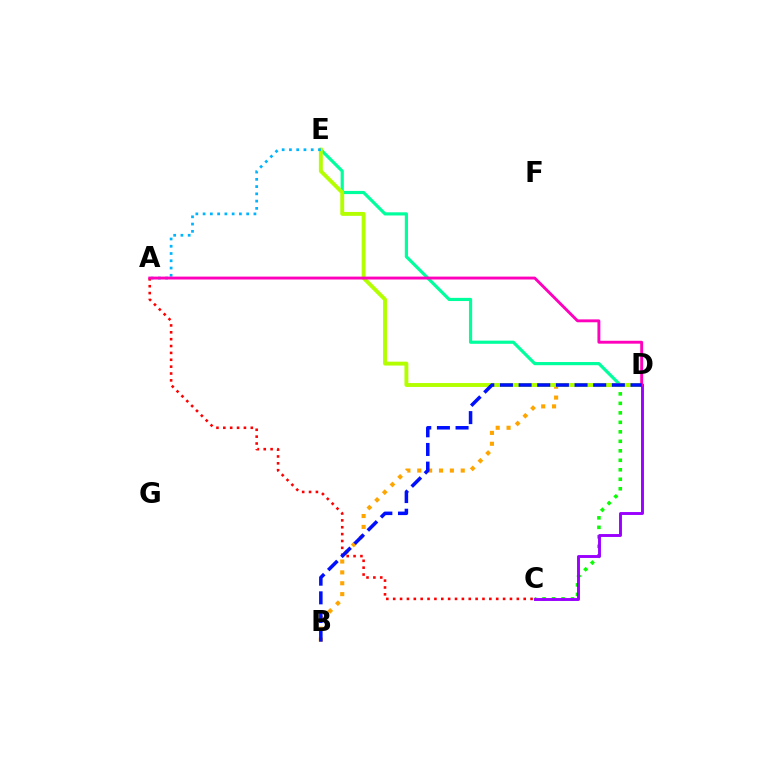{('C', 'D'): [{'color': '#08ff00', 'line_style': 'dotted', 'thickness': 2.58}, {'color': '#9b00ff', 'line_style': 'solid', 'thickness': 2.09}], ('D', 'E'): [{'color': '#00ff9d', 'line_style': 'solid', 'thickness': 2.28}, {'color': '#b3ff00', 'line_style': 'solid', 'thickness': 2.81}], ('B', 'D'): [{'color': '#ffa500', 'line_style': 'dotted', 'thickness': 2.95}, {'color': '#0010ff', 'line_style': 'dashed', 'thickness': 2.53}], ('A', 'C'): [{'color': '#ff0000', 'line_style': 'dotted', 'thickness': 1.87}], ('A', 'E'): [{'color': '#00b5ff', 'line_style': 'dotted', 'thickness': 1.97}], ('A', 'D'): [{'color': '#ff00bd', 'line_style': 'solid', 'thickness': 2.08}]}